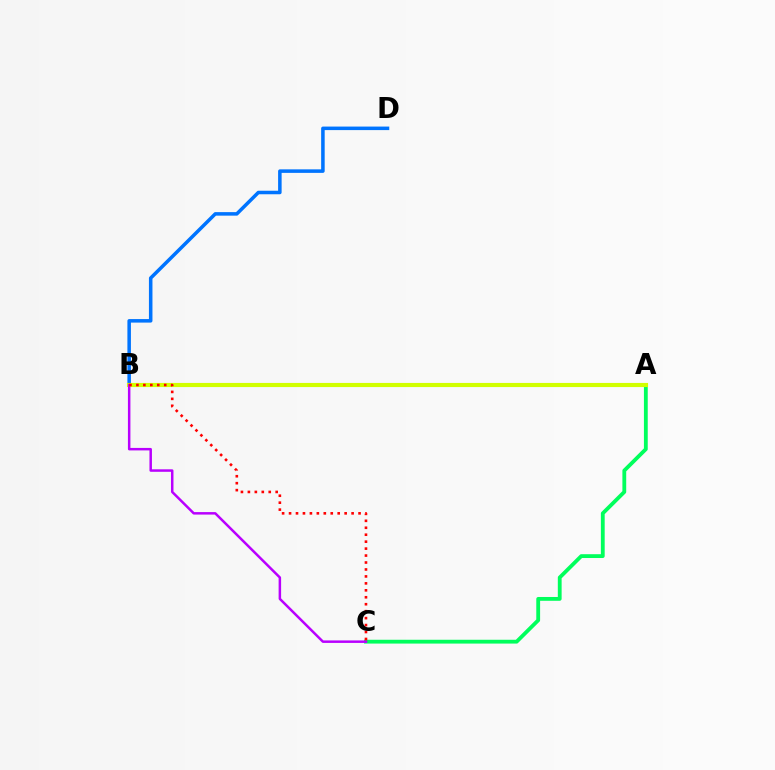{('A', 'C'): [{'color': '#00ff5c', 'line_style': 'solid', 'thickness': 2.75}], ('B', 'D'): [{'color': '#0074ff', 'line_style': 'solid', 'thickness': 2.54}], ('A', 'B'): [{'color': '#d1ff00', 'line_style': 'solid', 'thickness': 2.98}], ('B', 'C'): [{'color': '#b900ff', 'line_style': 'solid', 'thickness': 1.79}, {'color': '#ff0000', 'line_style': 'dotted', 'thickness': 1.89}]}